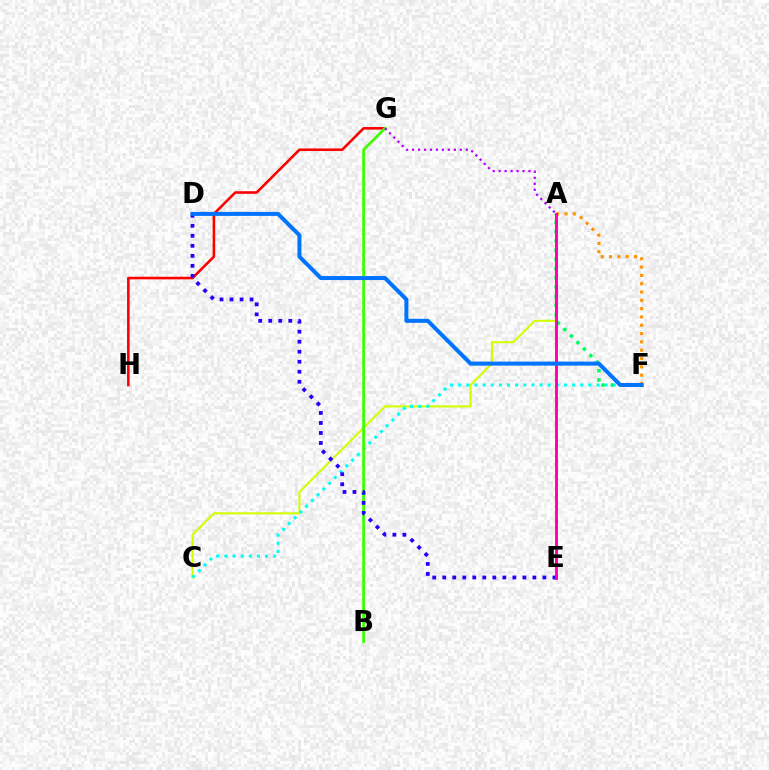{('A', 'C'): [{'color': '#d1ff00', 'line_style': 'solid', 'thickness': 1.5}], ('C', 'F'): [{'color': '#00fff6', 'line_style': 'dotted', 'thickness': 2.21}], ('G', 'H'): [{'color': '#ff0000', 'line_style': 'solid', 'thickness': 1.86}], ('A', 'F'): [{'color': '#ff9400', 'line_style': 'dotted', 'thickness': 2.26}, {'color': '#00ff5c', 'line_style': 'dotted', 'thickness': 2.5}], ('B', 'G'): [{'color': '#3dff00', 'line_style': 'solid', 'thickness': 1.98}], ('D', 'E'): [{'color': '#2500ff', 'line_style': 'dotted', 'thickness': 2.72}], ('A', 'G'): [{'color': '#b900ff', 'line_style': 'dotted', 'thickness': 1.62}], ('A', 'E'): [{'color': '#ff00ac', 'line_style': 'solid', 'thickness': 2.09}], ('D', 'F'): [{'color': '#0074ff', 'line_style': 'solid', 'thickness': 2.89}]}